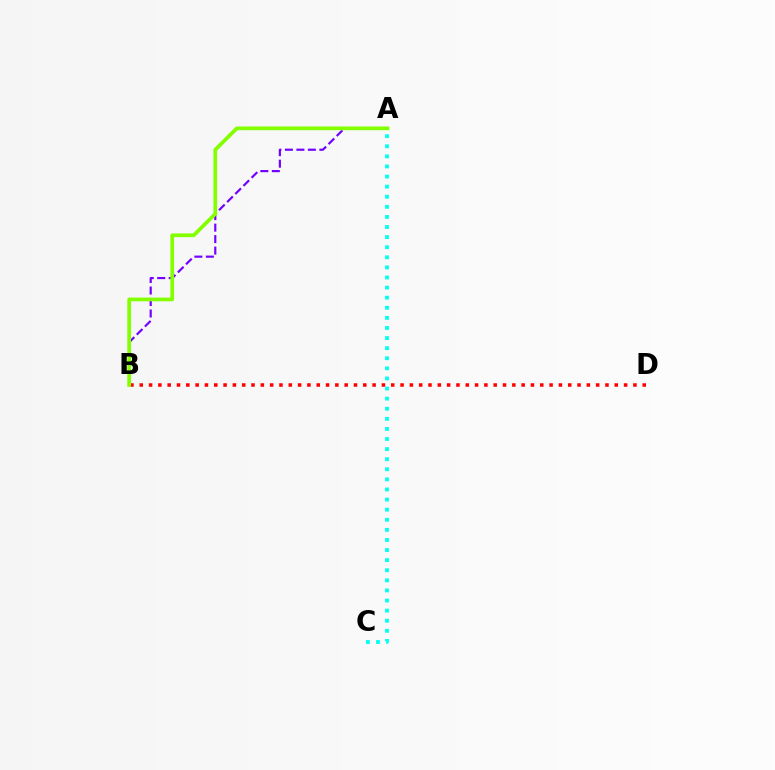{('A', 'C'): [{'color': '#00fff6', 'line_style': 'dotted', 'thickness': 2.74}], ('A', 'B'): [{'color': '#7200ff', 'line_style': 'dashed', 'thickness': 1.56}, {'color': '#84ff00', 'line_style': 'solid', 'thickness': 2.68}], ('B', 'D'): [{'color': '#ff0000', 'line_style': 'dotted', 'thickness': 2.53}]}